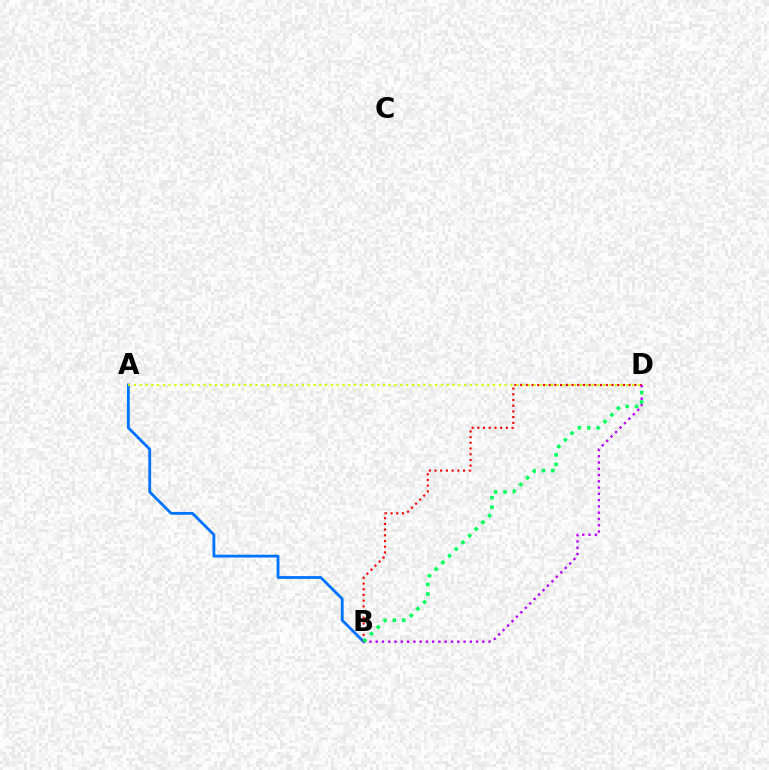{('A', 'B'): [{'color': '#0074ff', 'line_style': 'solid', 'thickness': 2.04}], ('B', 'D'): [{'color': '#ff0000', 'line_style': 'dotted', 'thickness': 1.55}, {'color': '#b900ff', 'line_style': 'dotted', 'thickness': 1.7}, {'color': '#00ff5c', 'line_style': 'dotted', 'thickness': 2.57}], ('A', 'D'): [{'color': '#d1ff00', 'line_style': 'dotted', 'thickness': 1.57}]}